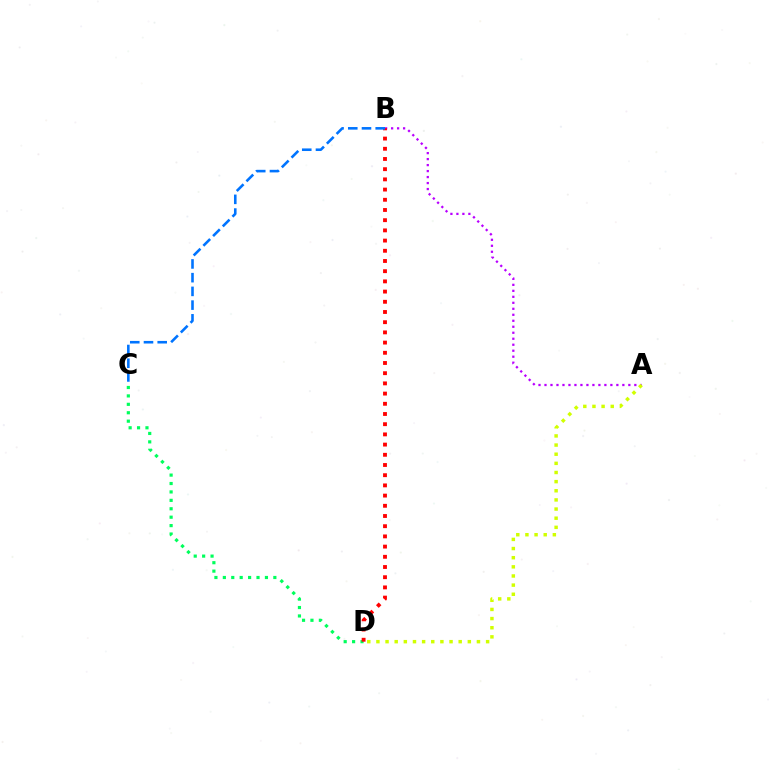{('A', 'B'): [{'color': '#b900ff', 'line_style': 'dotted', 'thickness': 1.63}], ('C', 'D'): [{'color': '#00ff5c', 'line_style': 'dotted', 'thickness': 2.29}], ('B', 'D'): [{'color': '#ff0000', 'line_style': 'dotted', 'thickness': 2.77}], ('A', 'D'): [{'color': '#d1ff00', 'line_style': 'dotted', 'thickness': 2.48}], ('B', 'C'): [{'color': '#0074ff', 'line_style': 'dashed', 'thickness': 1.86}]}